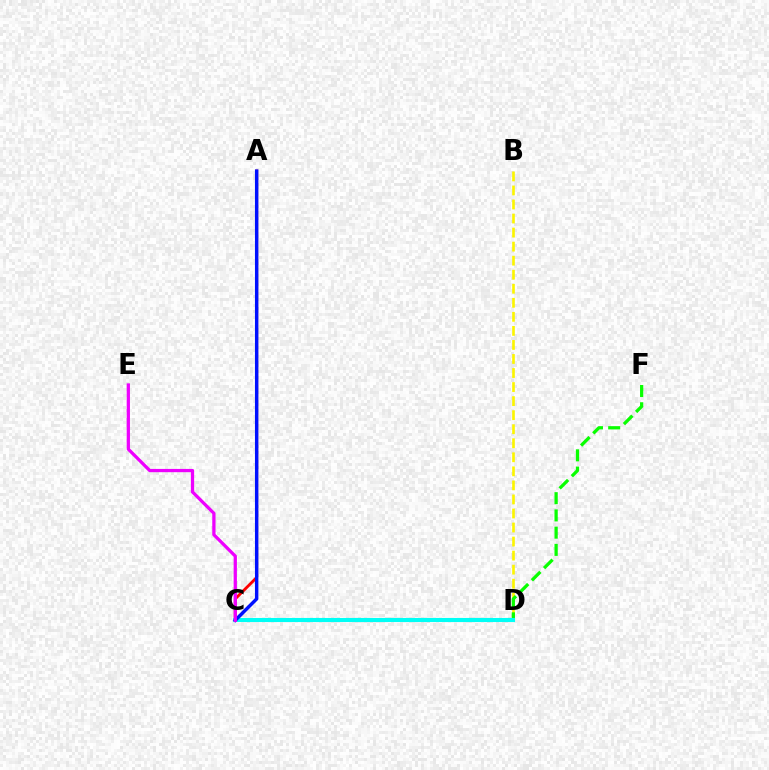{('B', 'D'): [{'color': '#fcf500', 'line_style': 'dashed', 'thickness': 1.91}], ('A', 'C'): [{'color': '#ff0000', 'line_style': 'solid', 'thickness': 2.05}, {'color': '#0010ff', 'line_style': 'solid', 'thickness': 2.47}], ('D', 'F'): [{'color': '#08ff00', 'line_style': 'dashed', 'thickness': 2.34}], ('C', 'D'): [{'color': '#00fff6', 'line_style': 'solid', 'thickness': 2.95}], ('C', 'E'): [{'color': '#ee00ff', 'line_style': 'solid', 'thickness': 2.35}]}